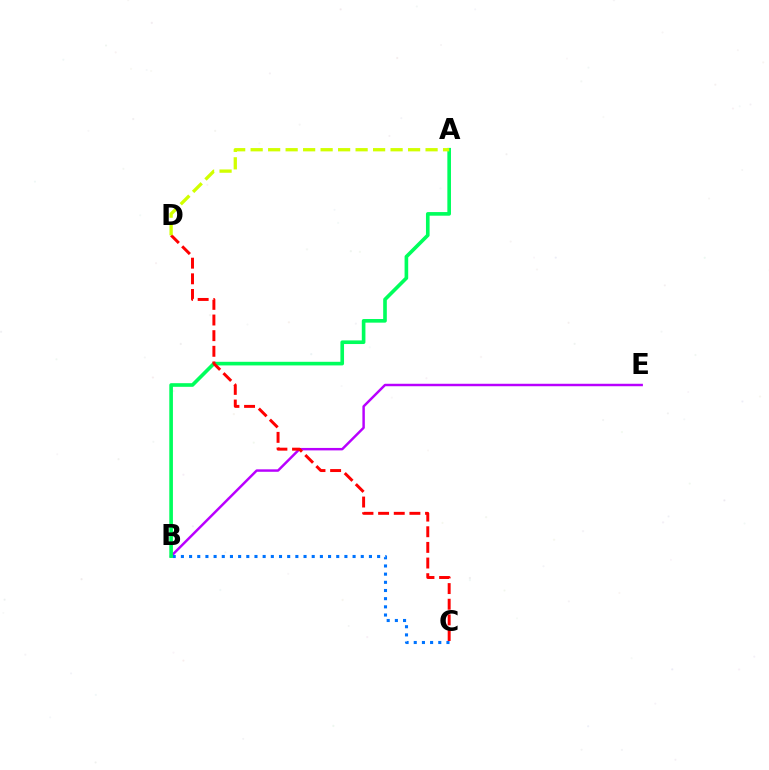{('B', 'E'): [{'color': '#b900ff', 'line_style': 'solid', 'thickness': 1.77}], ('B', 'C'): [{'color': '#0074ff', 'line_style': 'dotted', 'thickness': 2.22}], ('A', 'B'): [{'color': '#00ff5c', 'line_style': 'solid', 'thickness': 2.61}], ('C', 'D'): [{'color': '#ff0000', 'line_style': 'dashed', 'thickness': 2.13}], ('A', 'D'): [{'color': '#d1ff00', 'line_style': 'dashed', 'thickness': 2.38}]}